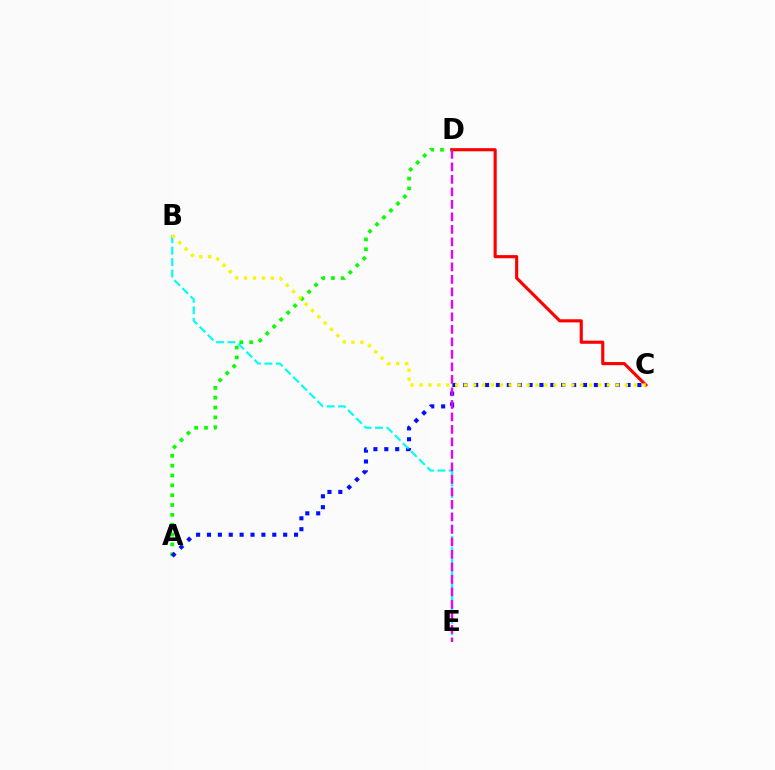{('A', 'D'): [{'color': '#08ff00', 'line_style': 'dotted', 'thickness': 2.67}], ('A', 'C'): [{'color': '#0010ff', 'line_style': 'dotted', 'thickness': 2.96}], ('C', 'D'): [{'color': '#ff0000', 'line_style': 'solid', 'thickness': 2.26}], ('B', 'E'): [{'color': '#00fff6', 'line_style': 'dashed', 'thickness': 1.55}], ('D', 'E'): [{'color': '#ee00ff', 'line_style': 'dashed', 'thickness': 1.7}], ('B', 'C'): [{'color': '#fcf500', 'line_style': 'dotted', 'thickness': 2.43}]}